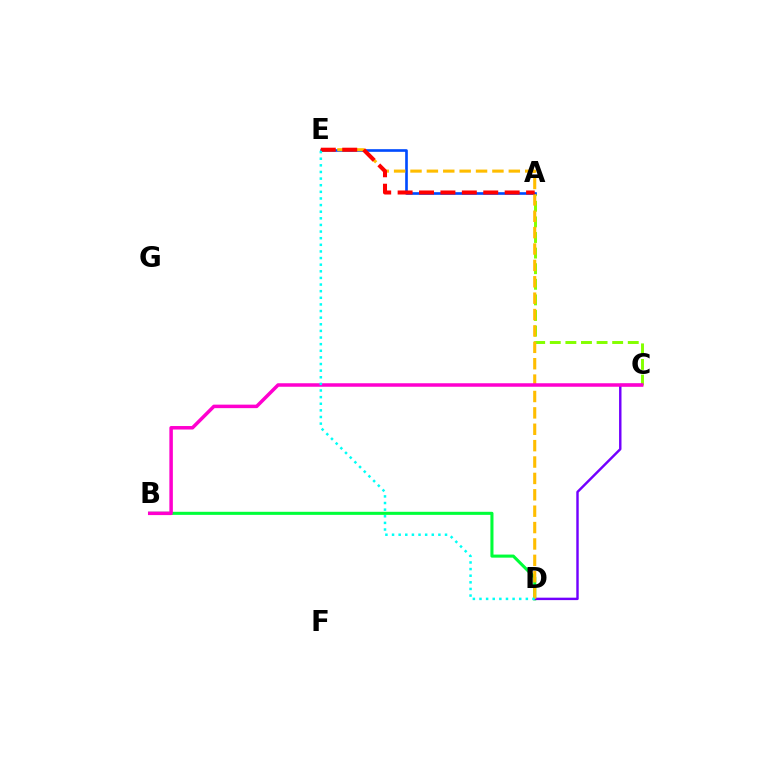{('A', 'C'): [{'color': '#84ff00', 'line_style': 'dashed', 'thickness': 2.12}], ('A', 'E'): [{'color': '#004bff', 'line_style': 'solid', 'thickness': 1.91}, {'color': '#ff0000', 'line_style': 'dashed', 'thickness': 2.91}], ('B', 'D'): [{'color': '#00ff39', 'line_style': 'solid', 'thickness': 2.21}], ('C', 'D'): [{'color': '#7200ff', 'line_style': 'solid', 'thickness': 1.75}], ('D', 'E'): [{'color': '#ffbd00', 'line_style': 'dashed', 'thickness': 2.23}, {'color': '#00fff6', 'line_style': 'dotted', 'thickness': 1.8}], ('B', 'C'): [{'color': '#ff00cf', 'line_style': 'solid', 'thickness': 2.52}]}